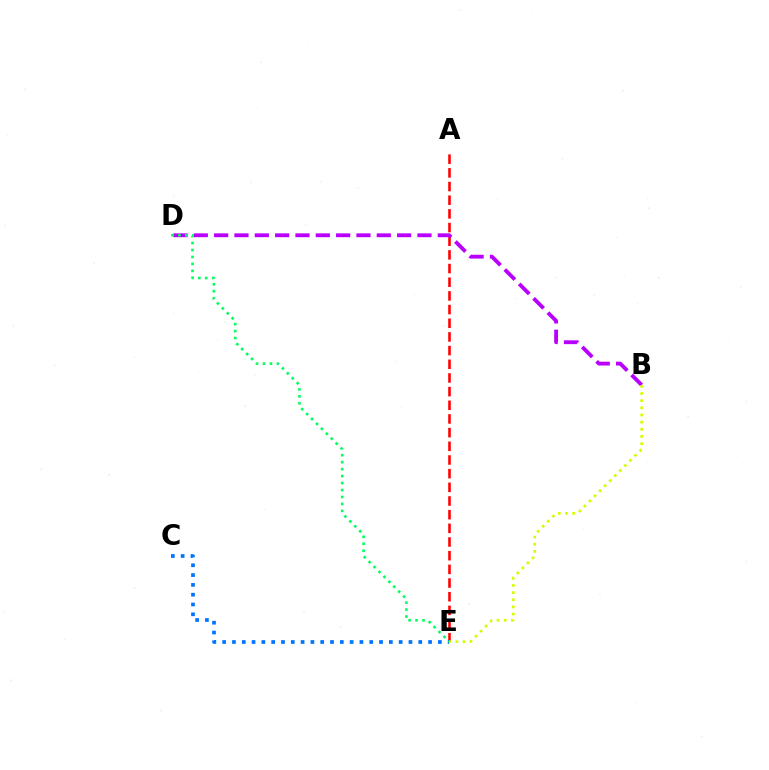{('A', 'E'): [{'color': '#ff0000', 'line_style': 'dashed', 'thickness': 1.86}], ('B', 'D'): [{'color': '#b900ff', 'line_style': 'dashed', 'thickness': 2.76}], ('C', 'E'): [{'color': '#0074ff', 'line_style': 'dotted', 'thickness': 2.66}], ('B', 'E'): [{'color': '#d1ff00', 'line_style': 'dotted', 'thickness': 1.94}], ('D', 'E'): [{'color': '#00ff5c', 'line_style': 'dotted', 'thickness': 1.89}]}